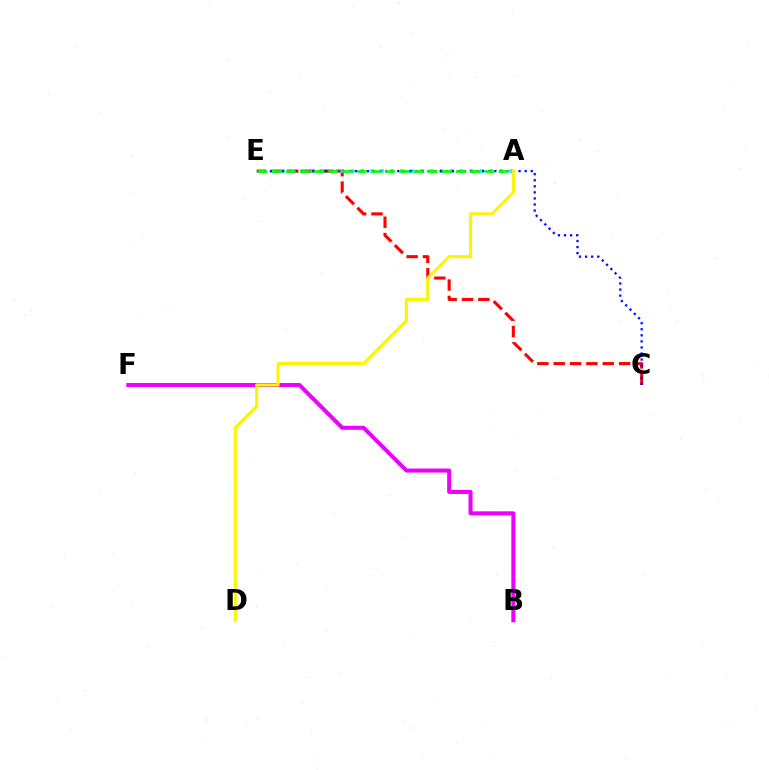{('B', 'F'): [{'color': '#ee00ff', 'line_style': 'solid', 'thickness': 2.89}], ('C', 'E'): [{'color': '#ff0000', 'line_style': 'dashed', 'thickness': 2.22}, {'color': '#0010ff', 'line_style': 'dotted', 'thickness': 1.65}], ('A', 'E'): [{'color': '#00fff6', 'line_style': 'dotted', 'thickness': 2.7}, {'color': '#08ff00', 'line_style': 'dashed', 'thickness': 1.93}], ('A', 'D'): [{'color': '#fcf500', 'line_style': 'solid', 'thickness': 2.25}]}